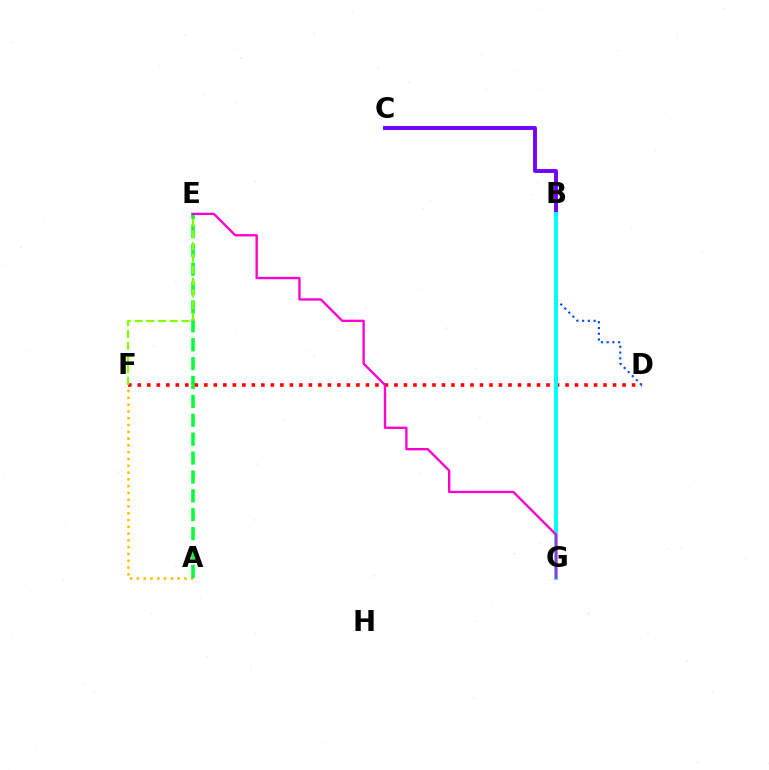{('A', 'F'): [{'color': '#ffbd00', 'line_style': 'dotted', 'thickness': 1.84}], ('B', 'C'): [{'color': '#7200ff', 'line_style': 'solid', 'thickness': 2.8}], ('A', 'E'): [{'color': '#00ff39', 'line_style': 'dashed', 'thickness': 2.57}], ('D', 'F'): [{'color': '#ff0000', 'line_style': 'dotted', 'thickness': 2.58}], ('B', 'D'): [{'color': '#004bff', 'line_style': 'dotted', 'thickness': 1.56}], ('E', 'F'): [{'color': '#84ff00', 'line_style': 'dashed', 'thickness': 1.6}], ('B', 'G'): [{'color': '#00fff6', 'line_style': 'solid', 'thickness': 2.82}], ('E', 'G'): [{'color': '#ff00cf', 'line_style': 'solid', 'thickness': 1.69}]}